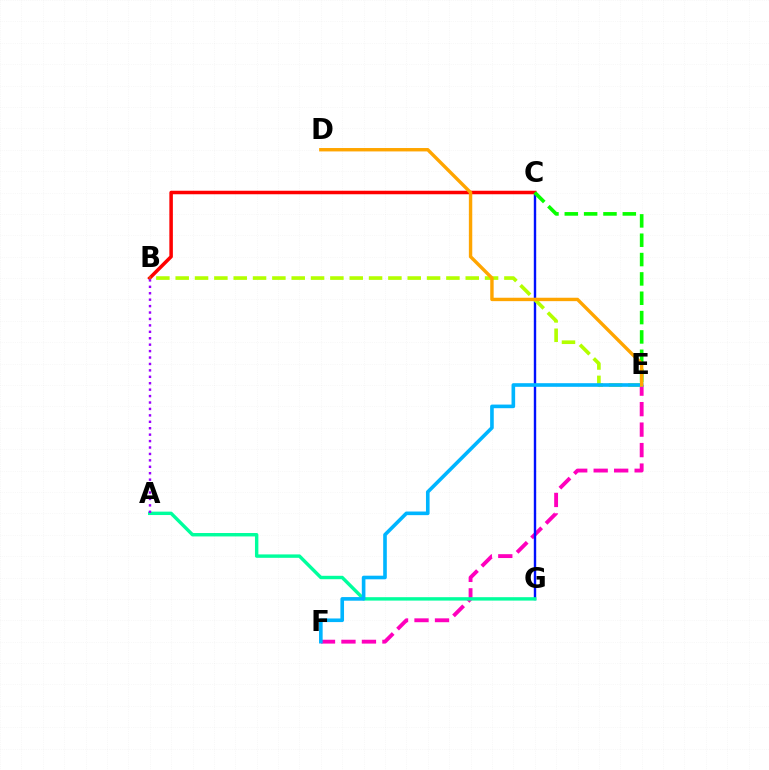{('E', 'F'): [{'color': '#ff00bd', 'line_style': 'dashed', 'thickness': 2.78}, {'color': '#00b5ff', 'line_style': 'solid', 'thickness': 2.61}], ('C', 'G'): [{'color': '#0010ff', 'line_style': 'solid', 'thickness': 1.73}], ('B', 'C'): [{'color': '#ff0000', 'line_style': 'solid', 'thickness': 2.53}], ('A', 'G'): [{'color': '#00ff9d', 'line_style': 'solid', 'thickness': 2.46}], ('B', 'E'): [{'color': '#b3ff00', 'line_style': 'dashed', 'thickness': 2.63}], ('A', 'B'): [{'color': '#9b00ff', 'line_style': 'dotted', 'thickness': 1.75}], ('C', 'E'): [{'color': '#08ff00', 'line_style': 'dashed', 'thickness': 2.63}], ('D', 'E'): [{'color': '#ffa500', 'line_style': 'solid', 'thickness': 2.45}]}